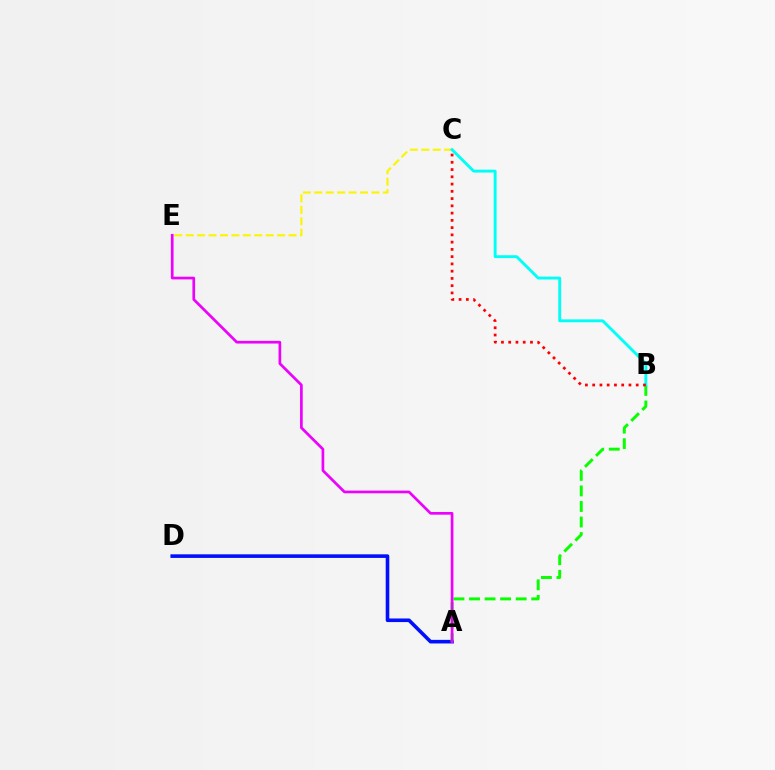{('C', 'E'): [{'color': '#fcf500', 'line_style': 'dashed', 'thickness': 1.55}], ('A', 'D'): [{'color': '#0010ff', 'line_style': 'solid', 'thickness': 2.59}], ('A', 'B'): [{'color': '#08ff00', 'line_style': 'dashed', 'thickness': 2.11}], ('B', 'C'): [{'color': '#00fff6', 'line_style': 'solid', 'thickness': 2.08}, {'color': '#ff0000', 'line_style': 'dotted', 'thickness': 1.97}], ('A', 'E'): [{'color': '#ee00ff', 'line_style': 'solid', 'thickness': 1.94}]}